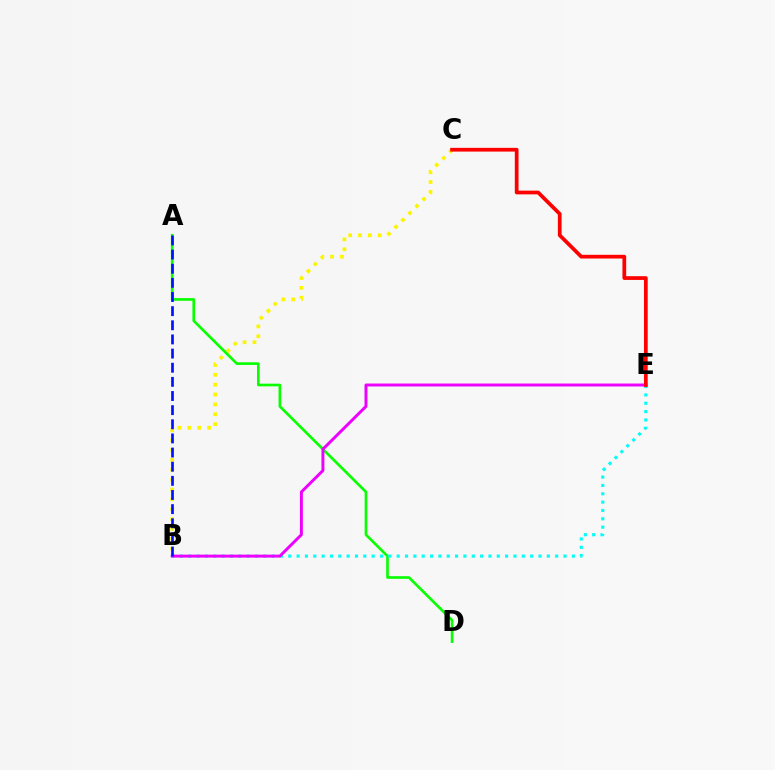{('B', 'C'): [{'color': '#fcf500', 'line_style': 'dotted', 'thickness': 2.68}], ('A', 'D'): [{'color': '#08ff00', 'line_style': 'solid', 'thickness': 1.92}], ('B', 'E'): [{'color': '#00fff6', 'line_style': 'dotted', 'thickness': 2.27}, {'color': '#ee00ff', 'line_style': 'solid', 'thickness': 2.12}], ('A', 'B'): [{'color': '#0010ff', 'line_style': 'dashed', 'thickness': 1.92}], ('C', 'E'): [{'color': '#ff0000', 'line_style': 'solid', 'thickness': 2.69}]}